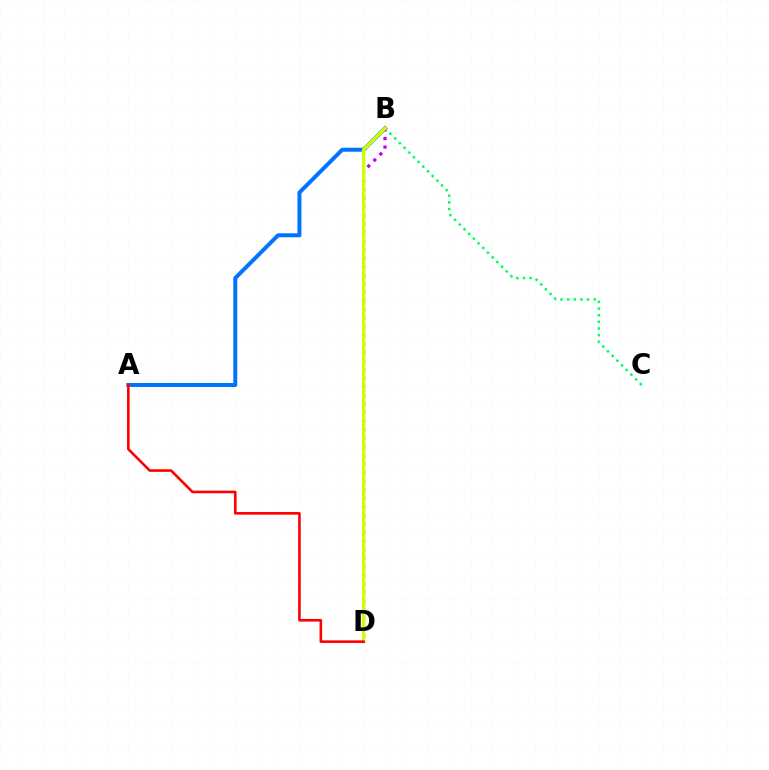{('B', 'C'): [{'color': '#00ff5c', 'line_style': 'dotted', 'thickness': 1.8}], ('A', 'B'): [{'color': '#0074ff', 'line_style': 'solid', 'thickness': 2.87}], ('B', 'D'): [{'color': '#b900ff', 'line_style': 'dotted', 'thickness': 2.33}, {'color': '#d1ff00', 'line_style': 'solid', 'thickness': 2.46}], ('A', 'D'): [{'color': '#ff0000', 'line_style': 'solid', 'thickness': 1.87}]}